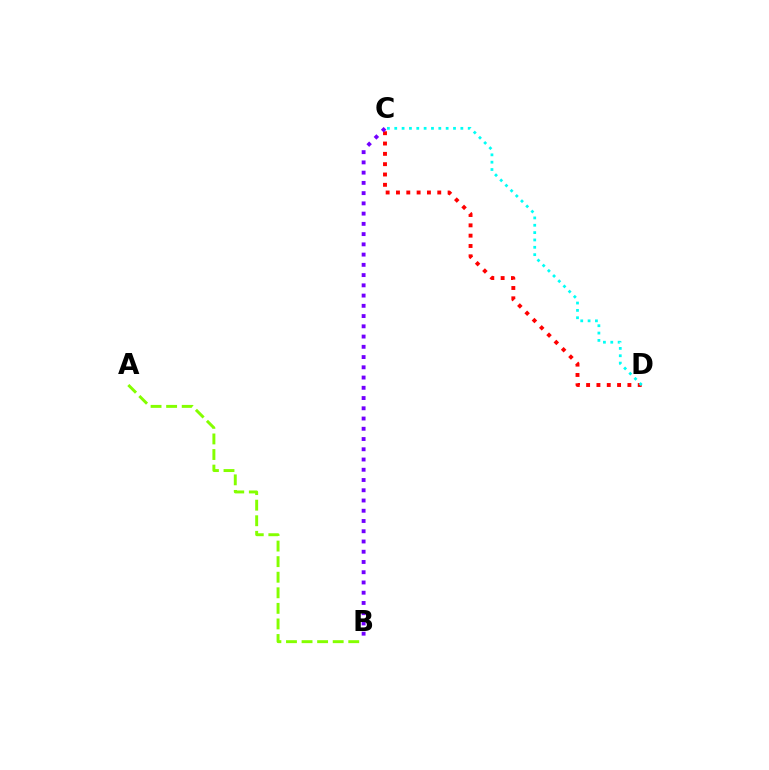{('C', 'D'): [{'color': '#ff0000', 'line_style': 'dotted', 'thickness': 2.8}, {'color': '#00fff6', 'line_style': 'dotted', 'thickness': 2.0}], ('A', 'B'): [{'color': '#84ff00', 'line_style': 'dashed', 'thickness': 2.12}], ('B', 'C'): [{'color': '#7200ff', 'line_style': 'dotted', 'thickness': 2.78}]}